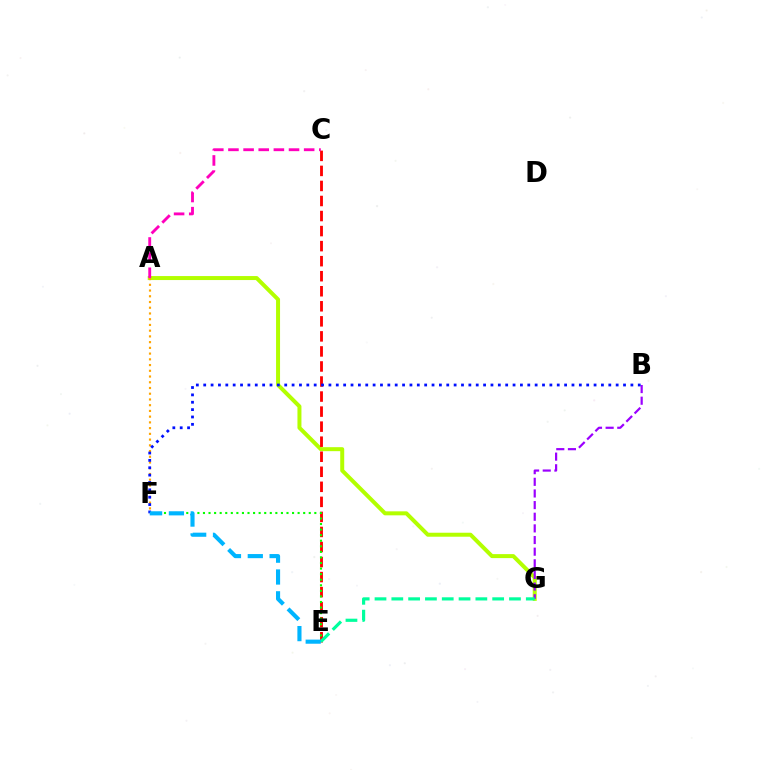{('A', 'G'): [{'color': '#b3ff00', 'line_style': 'solid', 'thickness': 2.87}], ('A', 'F'): [{'color': '#ffa500', 'line_style': 'dotted', 'thickness': 1.56}], ('C', 'E'): [{'color': '#ff0000', 'line_style': 'dashed', 'thickness': 2.04}], ('A', 'C'): [{'color': '#ff00bd', 'line_style': 'dashed', 'thickness': 2.06}], ('B', 'G'): [{'color': '#9b00ff', 'line_style': 'dashed', 'thickness': 1.58}], ('B', 'F'): [{'color': '#0010ff', 'line_style': 'dotted', 'thickness': 2.0}], ('E', 'F'): [{'color': '#08ff00', 'line_style': 'dotted', 'thickness': 1.51}, {'color': '#00b5ff', 'line_style': 'dashed', 'thickness': 2.96}], ('E', 'G'): [{'color': '#00ff9d', 'line_style': 'dashed', 'thickness': 2.28}]}